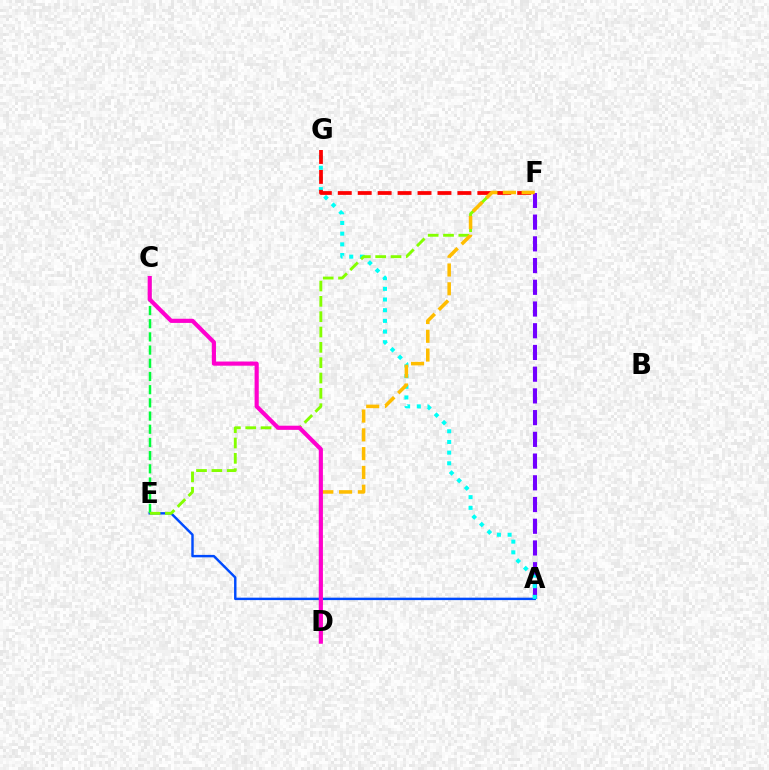{('A', 'F'): [{'color': '#7200ff', 'line_style': 'dashed', 'thickness': 2.95}], ('A', 'E'): [{'color': '#004bff', 'line_style': 'solid', 'thickness': 1.75}], ('C', 'E'): [{'color': '#00ff39', 'line_style': 'dashed', 'thickness': 1.79}], ('A', 'G'): [{'color': '#00fff6', 'line_style': 'dotted', 'thickness': 2.9}], ('E', 'F'): [{'color': '#84ff00', 'line_style': 'dashed', 'thickness': 2.08}], ('F', 'G'): [{'color': '#ff0000', 'line_style': 'dashed', 'thickness': 2.71}], ('D', 'F'): [{'color': '#ffbd00', 'line_style': 'dashed', 'thickness': 2.55}], ('C', 'D'): [{'color': '#ff00cf', 'line_style': 'solid', 'thickness': 2.99}]}